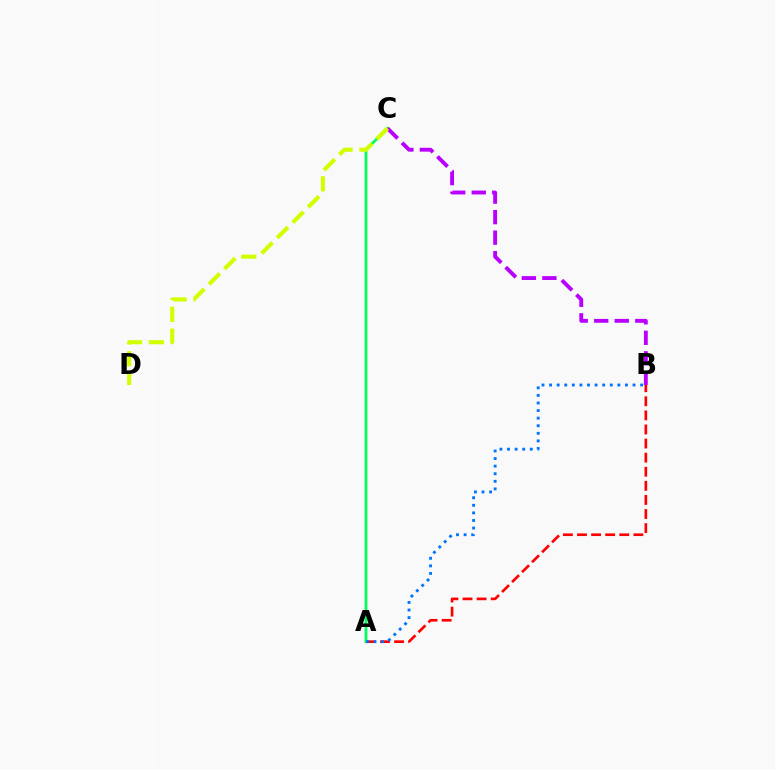{('A', 'B'): [{'color': '#ff0000', 'line_style': 'dashed', 'thickness': 1.91}, {'color': '#0074ff', 'line_style': 'dotted', 'thickness': 2.06}], ('A', 'C'): [{'color': '#00ff5c', 'line_style': 'solid', 'thickness': 2.02}], ('B', 'C'): [{'color': '#b900ff', 'line_style': 'dashed', 'thickness': 2.79}], ('C', 'D'): [{'color': '#d1ff00', 'line_style': 'dashed', 'thickness': 2.97}]}